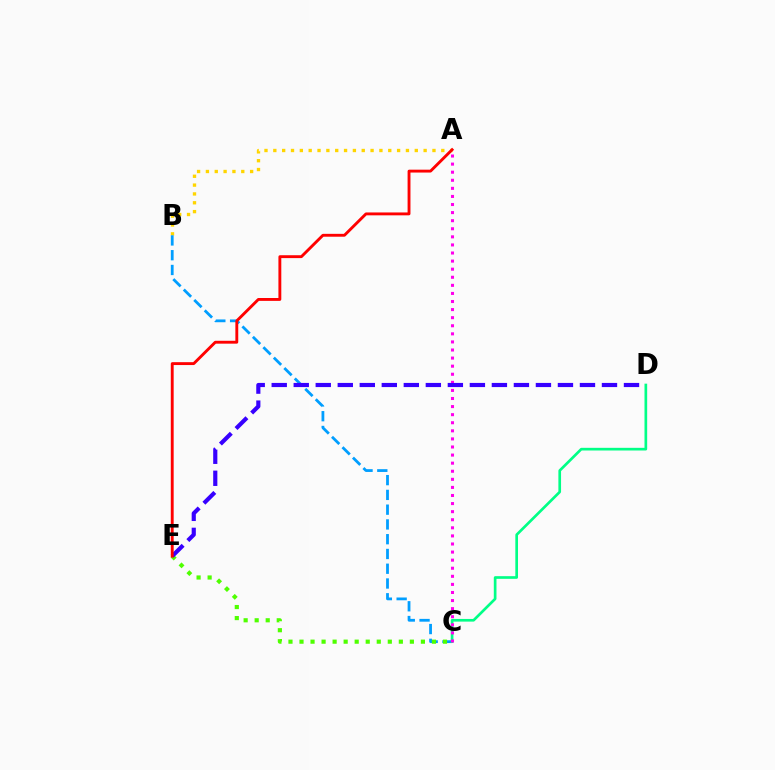{('A', 'B'): [{'color': '#ffd500', 'line_style': 'dotted', 'thickness': 2.4}], ('B', 'C'): [{'color': '#009eff', 'line_style': 'dashed', 'thickness': 2.01}], ('C', 'D'): [{'color': '#00ff86', 'line_style': 'solid', 'thickness': 1.92}], ('A', 'C'): [{'color': '#ff00ed', 'line_style': 'dotted', 'thickness': 2.2}], ('C', 'E'): [{'color': '#4fff00', 'line_style': 'dotted', 'thickness': 3.0}], ('D', 'E'): [{'color': '#3700ff', 'line_style': 'dashed', 'thickness': 2.99}], ('A', 'E'): [{'color': '#ff0000', 'line_style': 'solid', 'thickness': 2.07}]}